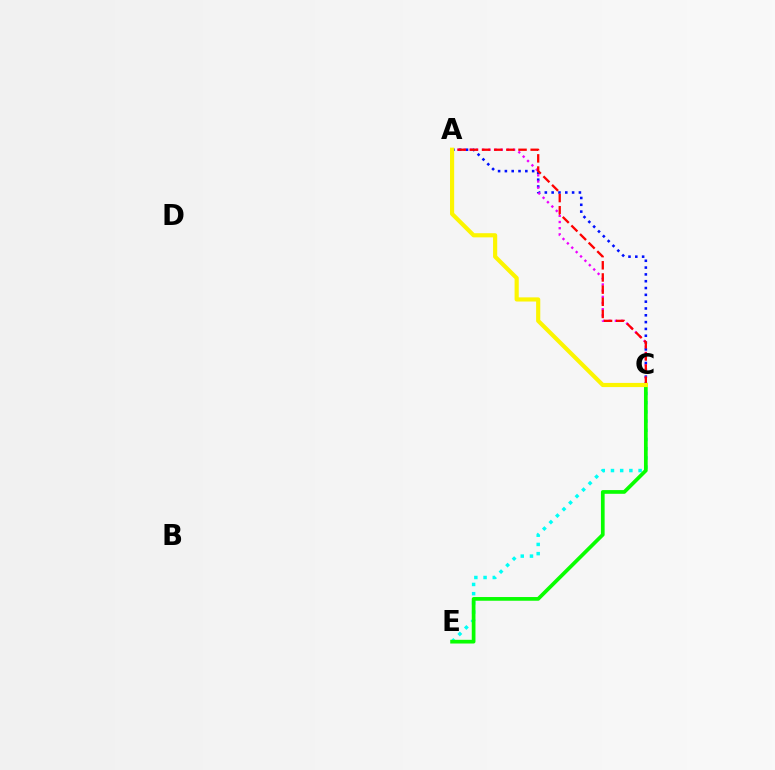{('C', 'E'): [{'color': '#00fff6', 'line_style': 'dotted', 'thickness': 2.5}, {'color': '#08ff00', 'line_style': 'solid', 'thickness': 2.67}], ('A', 'C'): [{'color': '#0010ff', 'line_style': 'dotted', 'thickness': 1.85}, {'color': '#ee00ff', 'line_style': 'dotted', 'thickness': 1.68}, {'color': '#ff0000', 'line_style': 'dashed', 'thickness': 1.65}, {'color': '#fcf500', 'line_style': 'solid', 'thickness': 2.99}]}